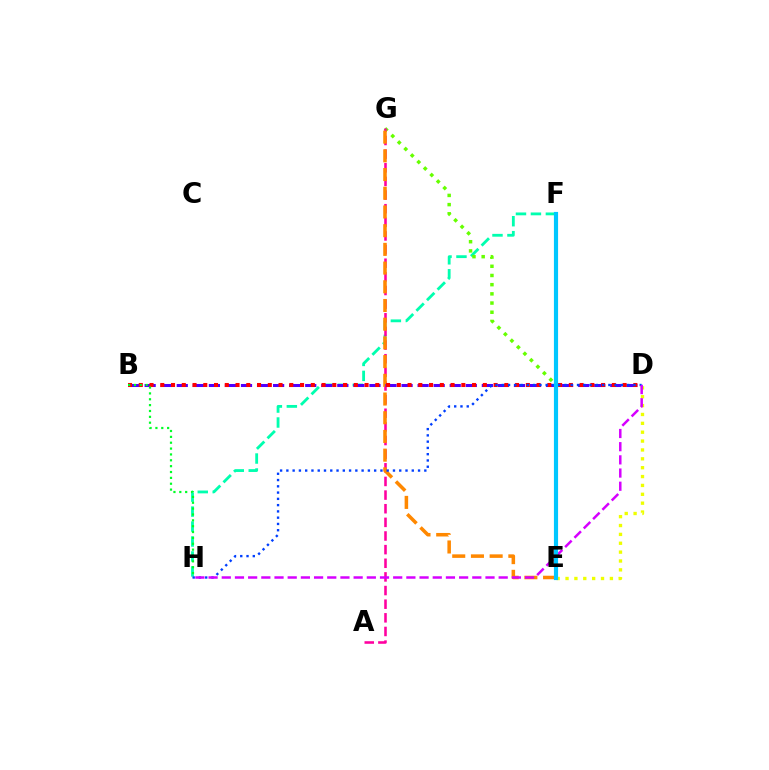{('F', 'H'): [{'color': '#00ffaf', 'line_style': 'dashed', 'thickness': 2.03}], ('E', 'G'): [{'color': '#66ff00', 'line_style': 'dotted', 'thickness': 2.5}, {'color': '#ff8800', 'line_style': 'dashed', 'thickness': 2.54}], ('A', 'G'): [{'color': '#ff00a0', 'line_style': 'dashed', 'thickness': 1.85}], ('D', 'E'): [{'color': '#eeff00', 'line_style': 'dotted', 'thickness': 2.41}], ('B', 'D'): [{'color': '#4f00ff', 'line_style': 'dashed', 'thickness': 2.18}, {'color': '#ff0000', 'line_style': 'dotted', 'thickness': 2.92}], ('B', 'H'): [{'color': '#00ff27', 'line_style': 'dotted', 'thickness': 1.59}], ('D', 'H'): [{'color': '#003fff', 'line_style': 'dotted', 'thickness': 1.7}, {'color': '#d600ff', 'line_style': 'dashed', 'thickness': 1.79}], ('E', 'F'): [{'color': '#00c7ff', 'line_style': 'solid', 'thickness': 2.99}]}